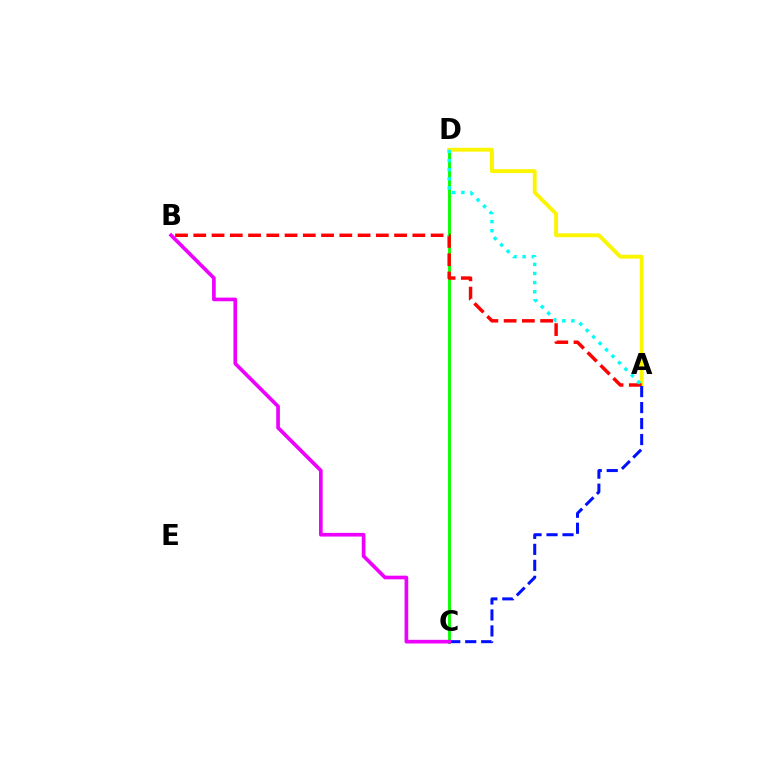{('C', 'D'): [{'color': '#08ff00', 'line_style': 'solid', 'thickness': 2.07}], ('A', 'D'): [{'color': '#fcf500', 'line_style': 'solid', 'thickness': 2.78}, {'color': '#00fff6', 'line_style': 'dotted', 'thickness': 2.48}], ('A', 'B'): [{'color': '#ff0000', 'line_style': 'dashed', 'thickness': 2.48}], ('A', 'C'): [{'color': '#0010ff', 'line_style': 'dashed', 'thickness': 2.17}], ('B', 'C'): [{'color': '#ee00ff', 'line_style': 'solid', 'thickness': 2.64}]}